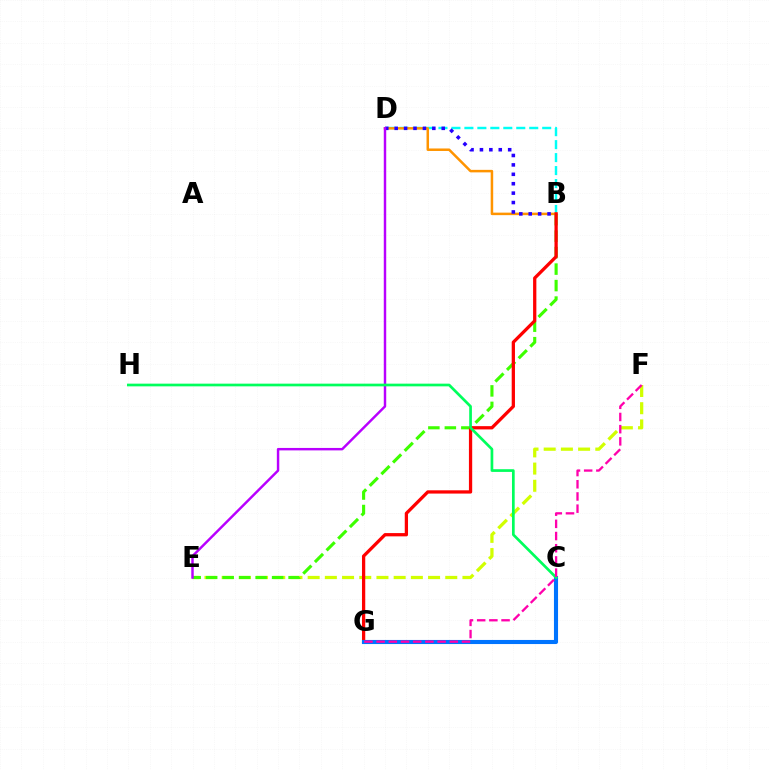{('E', 'F'): [{'color': '#d1ff00', 'line_style': 'dashed', 'thickness': 2.34}], ('B', 'D'): [{'color': '#00fff6', 'line_style': 'dashed', 'thickness': 1.76}, {'color': '#ff9400', 'line_style': 'solid', 'thickness': 1.81}, {'color': '#2500ff', 'line_style': 'dotted', 'thickness': 2.56}], ('B', 'E'): [{'color': '#3dff00', 'line_style': 'dashed', 'thickness': 2.24}], ('B', 'G'): [{'color': '#ff0000', 'line_style': 'solid', 'thickness': 2.35}], ('C', 'G'): [{'color': '#0074ff', 'line_style': 'solid', 'thickness': 2.95}], ('D', 'E'): [{'color': '#b900ff', 'line_style': 'solid', 'thickness': 1.76}], ('C', 'H'): [{'color': '#00ff5c', 'line_style': 'solid', 'thickness': 1.94}], ('F', 'G'): [{'color': '#ff00ac', 'line_style': 'dashed', 'thickness': 1.66}]}